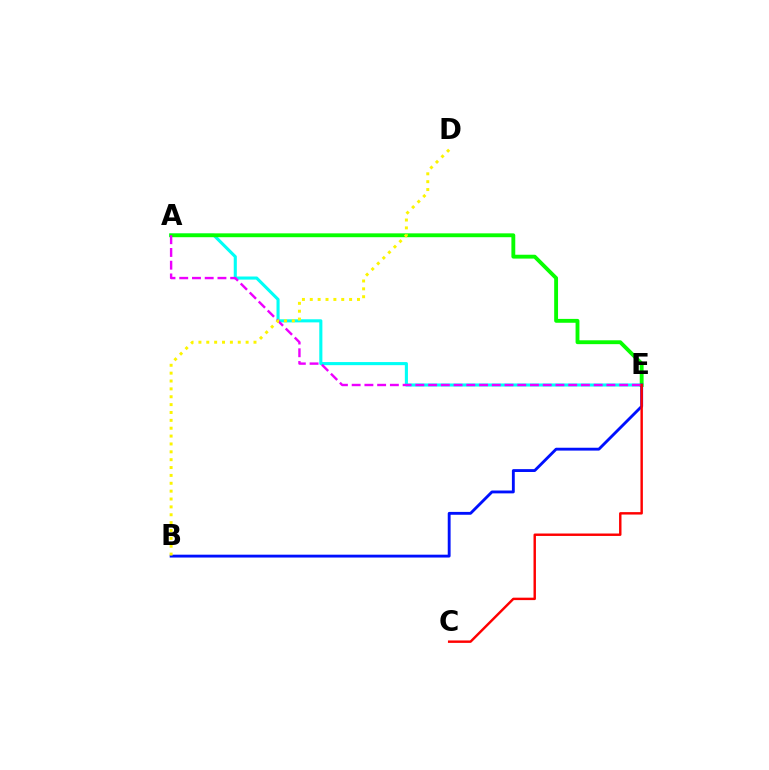{('A', 'E'): [{'color': '#00fff6', 'line_style': 'solid', 'thickness': 2.23}, {'color': '#08ff00', 'line_style': 'solid', 'thickness': 2.78}, {'color': '#ee00ff', 'line_style': 'dashed', 'thickness': 1.73}], ('B', 'E'): [{'color': '#0010ff', 'line_style': 'solid', 'thickness': 2.05}], ('C', 'E'): [{'color': '#ff0000', 'line_style': 'solid', 'thickness': 1.75}], ('B', 'D'): [{'color': '#fcf500', 'line_style': 'dotted', 'thickness': 2.14}]}